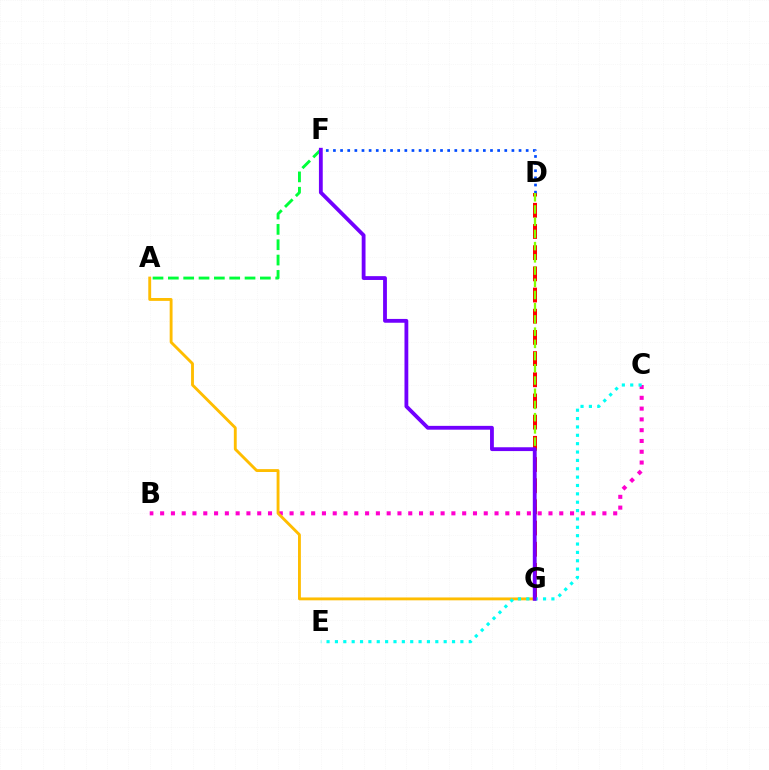{('A', 'F'): [{'color': '#00ff39', 'line_style': 'dashed', 'thickness': 2.08}], ('D', 'G'): [{'color': '#ff0000', 'line_style': 'dashed', 'thickness': 2.88}, {'color': '#84ff00', 'line_style': 'dashed', 'thickness': 1.66}], ('B', 'C'): [{'color': '#ff00cf', 'line_style': 'dotted', 'thickness': 2.93}], ('A', 'G'): [{'color': '#ffbd00', 'line_style': 'solid', 'thickness': 2.07}], ('D', 'F'): [{'color': '#004bff', 'line_style': 'dotted', 'thickness': 1.94}], ('C', 'E'): [{'color': '#00fff6', 'line_style': 'dotted', 'thickness': 2.27}], ('F', 'G'): [{'color': '#7200ff', 'line_style': 'solid', 'thickness': 2.75}]}